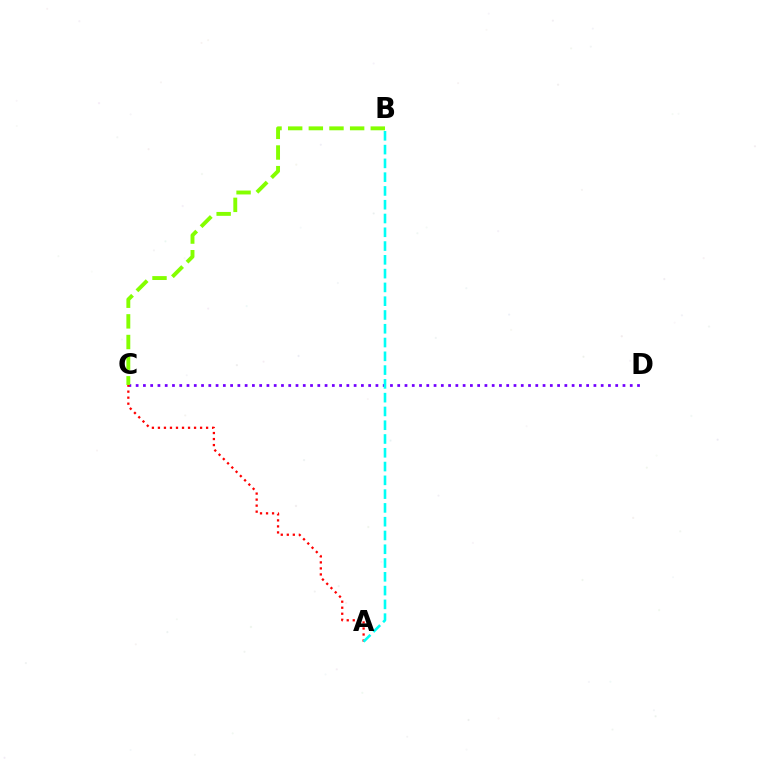{('C', 'D'): [{'color': '#7200ff', 'line_style': 'dotted', 'thickness': 1.97}], ('A', 'C'): [{'color': '#ff0000', 'line_style': 'dotted', 'thickness': 1.64}], ('A', 'B'): [{'color': '#00fff6', 'line_style': 'dashed', 'thickness': 1.87}], ('B', 'C'): [{'color': '#84ff00', 'line_style': 'dashed', 'thickness': 2.81}]}